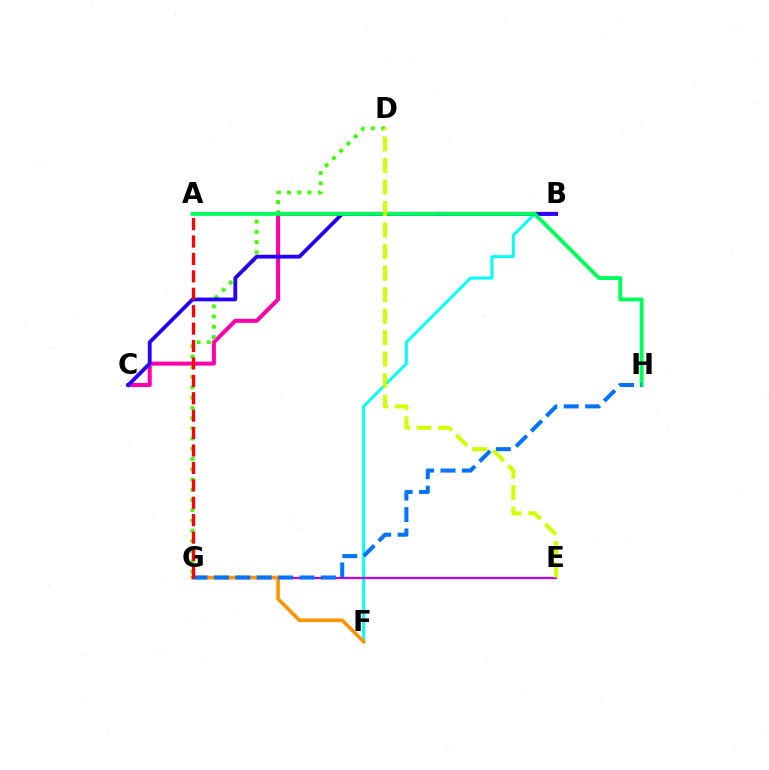{('B', 'F'): [{'color': '#00fff6', 'line_style': 'solid', 'thickness': 2.13}], ('E', 'G'): [{'color': '#b900ff', 'line_style': 'solid', 'thickness': 1.61}], ('B', 'C'): [{'color': '#ff00ac', 'line_style': 'solid', 'thickness': 2.91}, {'color': '#2500ff', 'line_style': 'solid', 'thickness': 2.75}], ('D', 'G'): [{'color': '#3dff00', 'line_style': 'dotted', 'thickness': 2.78}], ('F', 'G'): [{'color': '#ff9400', 'line_style': 'solid', 'thickness': 2.59}], ('A', 'H'): [{'color': '#00ff5c', 'line_style': 'solid', 'thickness': 2.79}], ('G', 'H'): [{'color': '#0074ff', 'line_style': 'dashed', 'thickness': 2.91}], ('A', 'G'): [{'color': '#ff0000', 'line_style': 'dashed', 'thickness': 2.37}], ('D', 'E'): [{'color': '#d1ff00', 'line_style': 'dashed', 'thickness': 2.92}]}